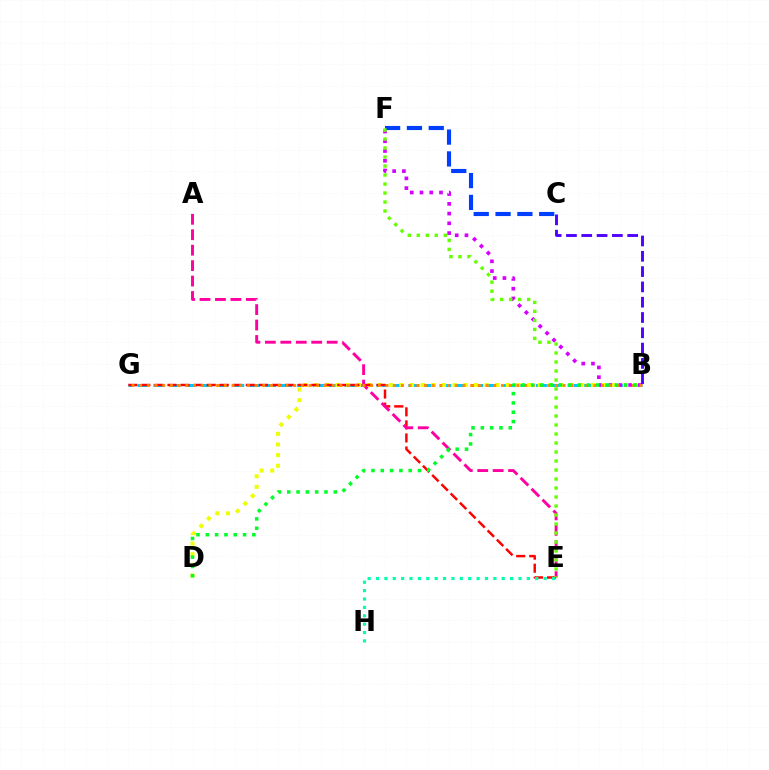{('B', 'G'): [{'color': '#00c7ff', 'line_style': 'dashed', 'thickness': 2.16}, {'color': '#ff8800', 'line_style': 'dotted', 'thickness': 2.09}], ('B', 'F'): [{'color': '#d600ff', 'line_style': 'dotted', 'thickness': 2.65}], ('B', 'D'): [{'color': '#eeff00', 'line_style': 'dotted', 'thickness': 2.89}, {'color': '#00ff27', 'line_style': 'dotted', 'thickness': 2.53}], ('E', 'G'): [{'color': '#ff0000', 'line_style': 'dashed', 'thickness': 1.77}], ('A', 'E'): [{'color': '#ff00a0', 'line_style': 'dashed', 'thickness': 2.1}], ('C', 'F'): [{'color': '#003fff', 'line_style': 'dashed', 'thickness': 2.97}], ('E', 'H'): [{'color': '#00ffaf', 'line_style': 'dotted', 'thickness': 2.28}], ('E', 'F'): [{'color': '#66ff00', 'line_style': 'dotted', 'thickness': 2.45}], ('B', 'C'): [{'color': '#4f00ff', 'line_style': 'dashed', 'thickness': 2.08}]}